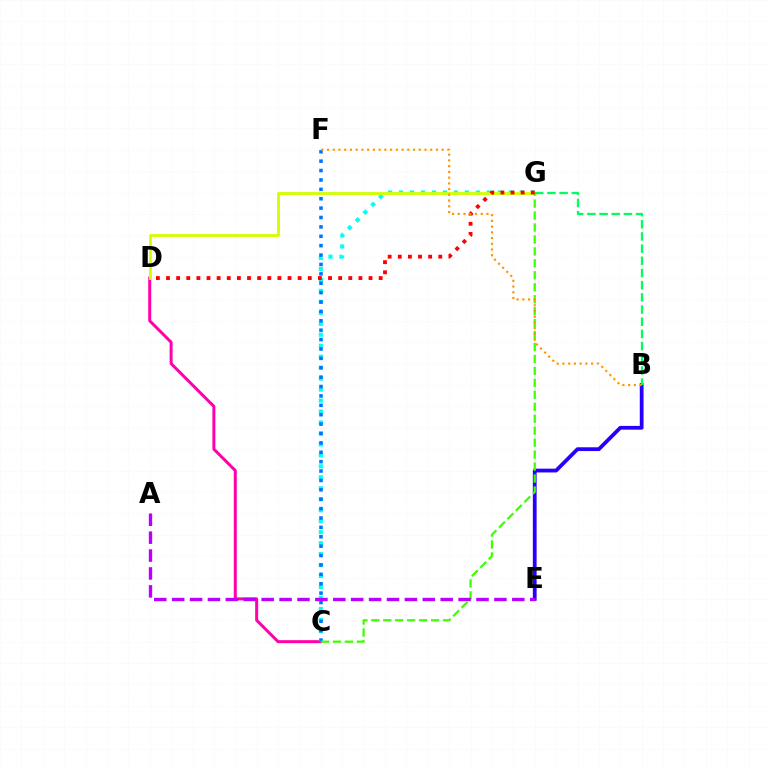{('C', 'D'): [{'color': '#ff00ac', 'line_style': 'solid', 'thickness': 2.16}], ('C', 'G'): [{'color': '#00fff6', 'line_style': 'dotted', 'thickness': 2.98}, {'color': '#3dff00', 'line_style': 'dashed', 'thickness': 1.62}], ('B', 'E'): [{'color': '#2500ff', 'line_style': 'solid', 'thickness': 2.72}], ('C', 'F'): [{'color': '#0074ff', 'line_style': 'dotted', 'thickness': 2.55}], ('D', 'G'): [{'color': '#d1ff00', 'line_style': 'solid', 'thickness': 2.03}, {'color': '#ff0000', 'line_style': 'dotted', 'thickness': 2.75}], ('A', 'E'): [{'color': '#b900ff', 'line_style': 'dashed', 'thickness': 2.43}], ('B', 'G'): [{'color': '#00ff5c', 'line_style': 'dashed', 'thickness': 1.66}], ('B', 'F'): [{'color': '#ff9400', 'line_style': 'dotted', 'thickness': 1.56}]}